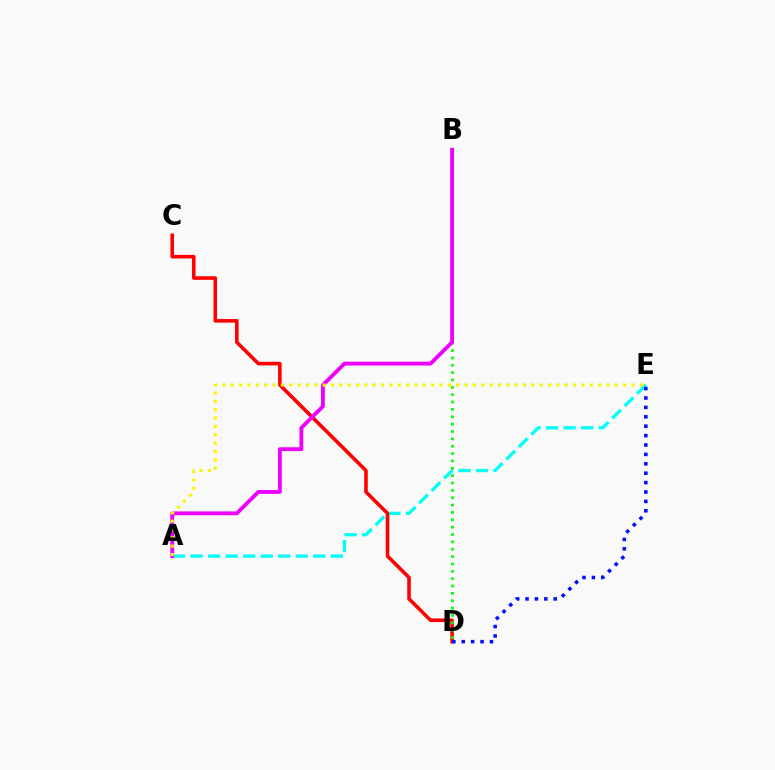{('A', 'E'): [{'color': '#00fff6', 'line_style': 'dashed', 'thickness': 2.38}, {'color': '#fcf500', 'line_style': 'dotted', 'thickness': 2.27}], ('C', 'D'): [{'color': '#ff0000', 'line_style': 'solid', 'thickness': 2.58}], ('B', 'D'): [{'color': '#08ff00', 'line_style': 'dotted', 'thickness': 2.0}], ('A', 'B'): [{'color': '#ee00ff', 'line_style': 'solid', 'thickness': 2.77}], ('D', 'E'): [{'color': '#0010ff', 'line_style': 'dotted', 'thickness': 2.55}]}